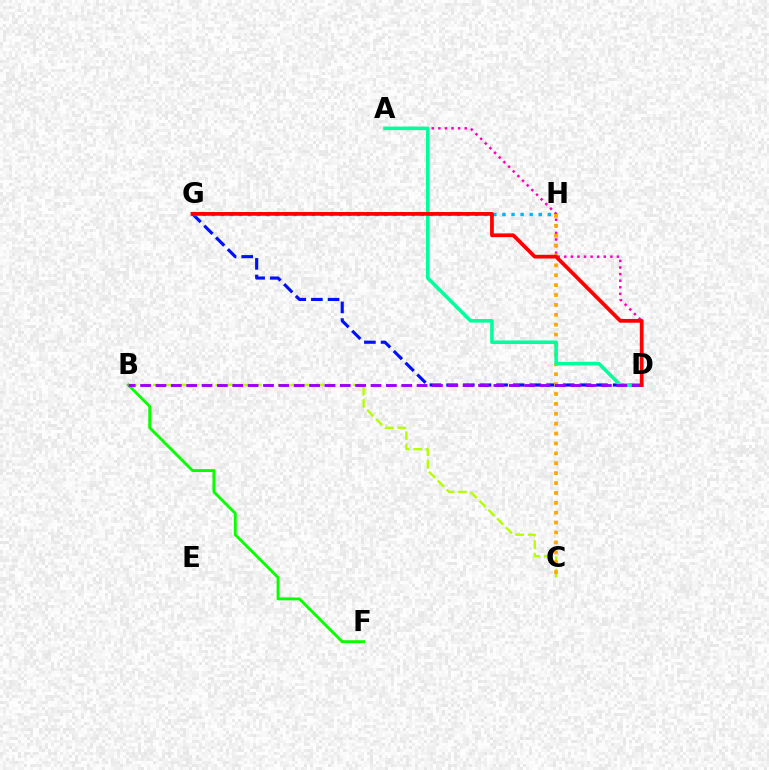{('A', 'D'): [{'color': '#ff00bd', 'line_style': 'dotted', 'thickness': 1.79}, {'color': '#00ff9d', 'line_style': 'solid', 'thickness': 2.57}], ('B', 'F'): [{'color': '#08ff00', 'line_style': 'solid', 'thickness': 2.07}], ('D', 'G'): [{'color': '#0010ff', 'line_style': 'dashed', 'thickness': 2.26}, {'color': '#ff0000', 'line_style': 'solid', 'thickness': 2.7}], ('B', 'C'): [{'color': '#b3ff00', 'line_style': 'dashed', 'thickness': 1.7}], ('C', 'H'): [{'color': '#ffa500', 'line_style': 'dotted', 'thickness': 2.69}], ('G', 'H'): [{'color': '#00b5ff', 'line_style': 'dotted', 'thickness': 2.47}], ('B', 'D'): [{'color': '#9b00ff', 'line_style': 'dashed', 'thickness': 2.09}]}